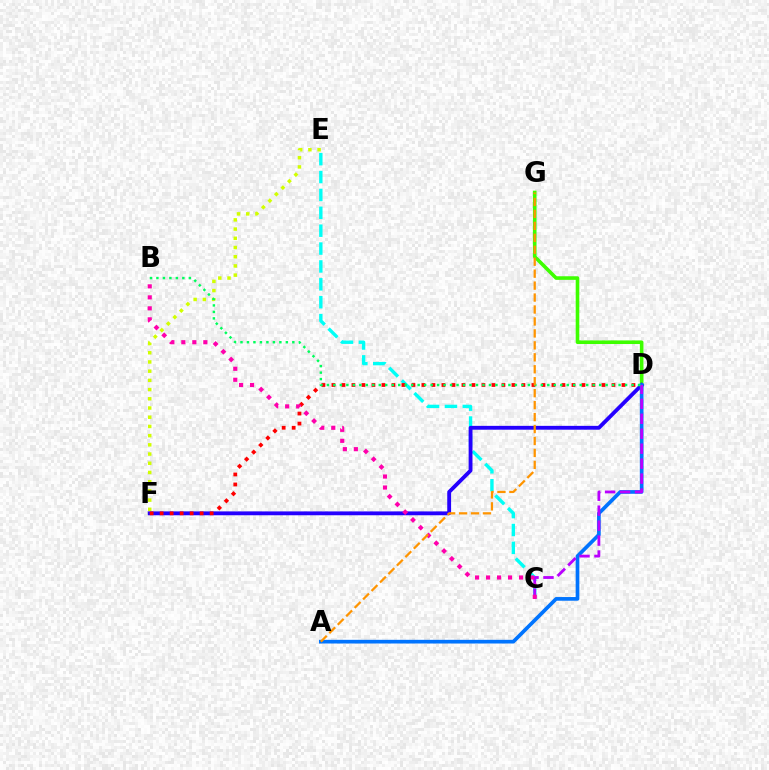{('D', 'G'): [{'color': '#3dff00', 'line_style': 'solid', 'thickness': 2.6}], ('C', 'E'): [{'color': '#00fff6', 'line_style': 'dashed', 'thickness': 2.43}], ('E', 'F'): [{'color': '#d1ff00', 'line_style': 'dotted', 'thickness': 2.5}], ('D', 'F'): [{'color': '#2500ff', 'line_style': 'solid', 'thickness': 2.77}, {'color': '#ff0000', 'line_style': 'dotted', 'thickness': 2.72}], ('A', 'D'): [{'color': '#0074ff', 'line_style': 'solid', 'thickness': 2.66}], ('C', 'D'): [{'color': '#b900ff', 'line_style': 'dashed', 'thickness': 2.03}], ('B', 'C'): [{'color': '#ff00ac', 'line_style': 'dotted', 'thickness': 2.99}], ('B', 'D'): [{'color': '#00ff5c', 'line_style': 'dotted', 'thickness': 1.76}], ('A', 'G'): [{'color': '#ff9400', 'line_style': 'dashed', 'thickness': 1.62}]}